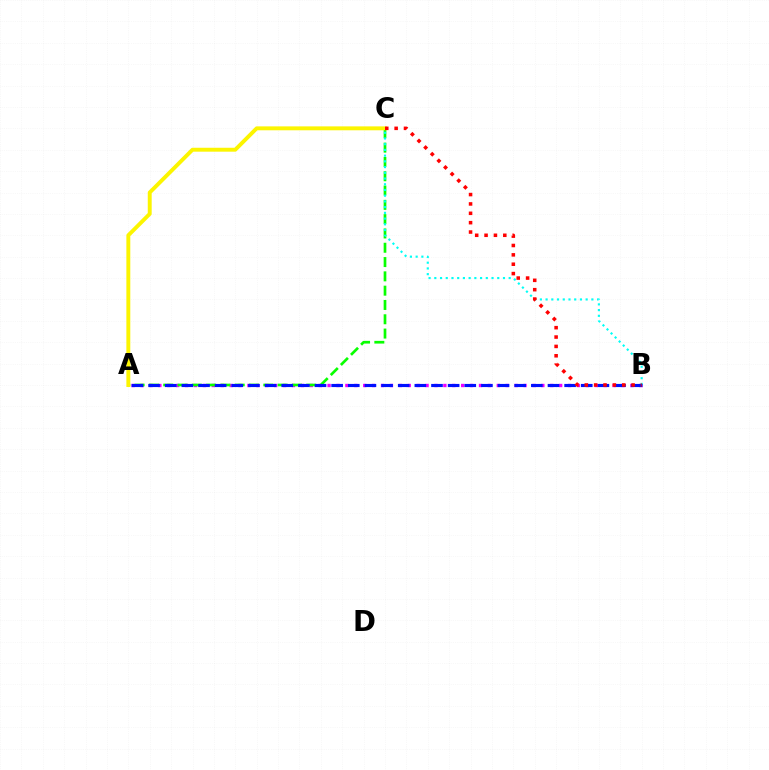{('A', 'B'): [{'color': '#ee00ff', 'line_style': 'dotted', 'thickness': 2.42}, {'color': '#0010ff', 'line_style': 'dashed', 'thickness': 2.26}], ('A', 'C'): [{'color': '#08ff00', 'line_style': 'dashed', 'thickness': 1.94}, {'color': '#fcf500', 'line_style': 'solid', 'thickness': 2.82}], ('B', 'C'): [{'color': '#00fff6', 'line_style': 'dotted', 'thickness': 1.55}, {'color': '#ff0000', 'line_style': 'dotted', 'thickness': 2.55}]}